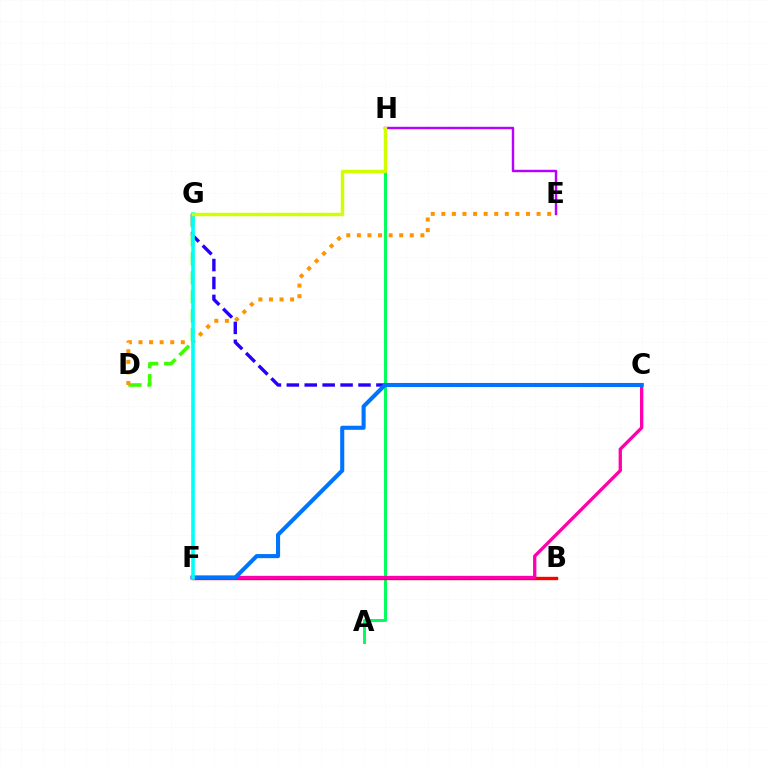{('A', 'H'): [{'color': '#00ff5c', 'line_style': 'solid', 'thickness': 2.14}], ('C', 'G'): [{'color': '#2500ff', 'line_style': 'dashed', 'thickness': 2.43}], ('B', 'F'): [{'color': '#ff0000', 'line_style': 'solid', 'thickness': 2.43}], ('C', 'F'): [{'color': '#ff00ac', 'line_style': 'solid', 'thickness': 2.39}, {'color': '#0074ff', 'line_style': 'solid', 'thickness': 2.94}], ('D', 'G'): [{'color': '#3dff00', 'line_style': 'dashed', 'thickness': 2.58}], ('D', 'E'): [{'color': '#ff9400', 'line_style': 'dotted', 'thickness': 2.88}], ('E', 'H'): [{'color': '#b900ff', 'line_style': 'solid', 'thickness': 1.75}], ('F', 'G'): [{'color': '#00fff6', 'line_style': 'solid', 'thickness': 2.59}], ('G', 'H'): [{'color': '#d1ff00', 'line_style': 'solid', 'thickness': 2.48}]}